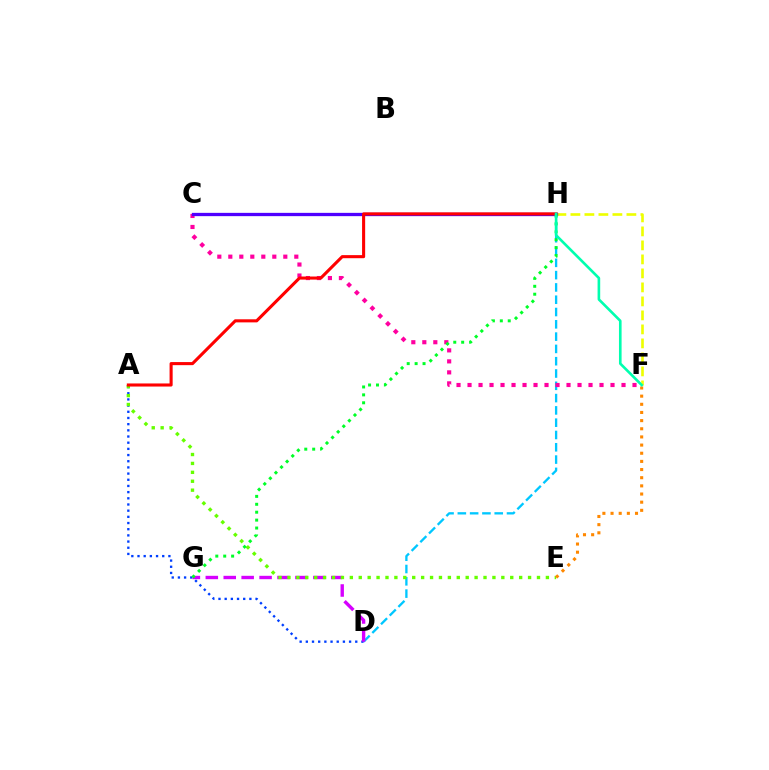{('D', 'H'): [{'color': '#00c7ff', 'line_style': 'dashed', 'thickness': 1.67}], ('A', 'D'): [{'color': '#003fff', 'line_style': 'dotted', 'thickness': 1.68}], ('D', 'G'): [{'color': '#d600ff', 'line_style': 'dashed', 'thickness': 2.44}], ('F', 'H'): [{'color': '#eeff00', 'line_style': 'dashed', 'thickness': 1.9}, {'color': '#00ffaf', 'line_style': 'solid', 'thickness': 1.89}], ('C', 'F'): [{'color': '#ff00a0', 'line_style': 'dotted', 'thickness': 2.99}], ('A', 'E'): [{'color': '#66ff00', 'line_style': 'dotted', 'thickness': 2.42}], ('E', 'F'): [{'color': '#ff8800', 'line_style': 'dotted', 'thickness': 2.22}], ('C', 'H'): [{'color': '#4f00ff', 'line_style': 'solid', 'thickness': 2.37}], ('A', 'H'): [{'color': '#ff0000', 'line_style': 'solid', 'thickness': 2.22}], ('G', 'H'): [{'color': '#00ff27', 'line_style': 'dotted', 'thickness': 2.15}]}